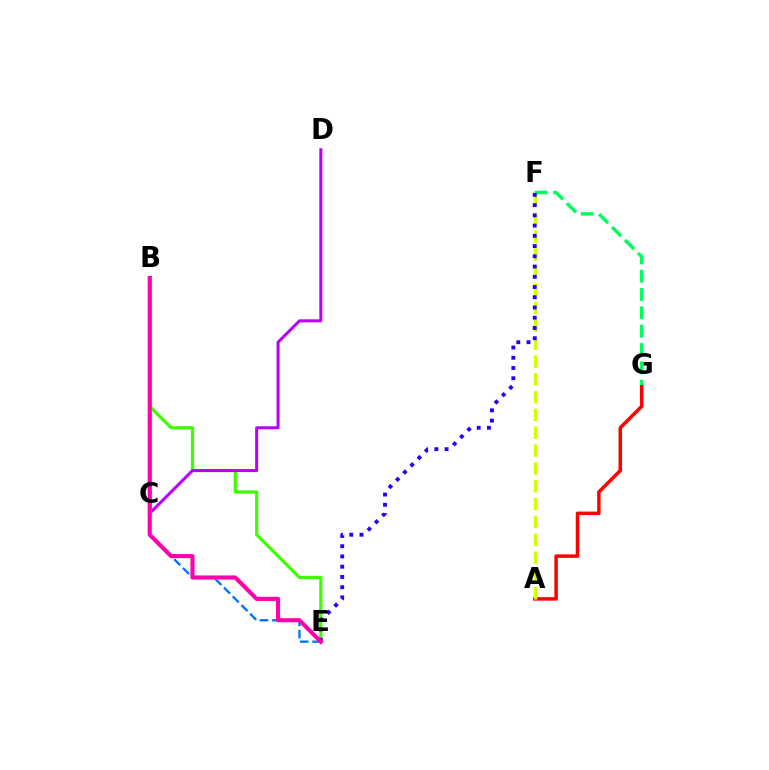{('C', 'E'): [{'color': '#0074ff', 'line_style': 'dashed', 'thickness': 1.67}], ('A', 'G'): [{'color': '#ff0000', 'line_style': 'solid', 'thickness': 2.52}], ('F', 'G'): [{'color': '#00ff5c', 'line_style': 'dashed', 'thickness': 2.49}], ('B', 'C'): [{'color': '#ff9400', 'line_style': 'dotted', 'thickness': 2.31}, {'color': '#00fff6', 'line_style': 'solid', 'thickness': 1.92}], ('B', 'E'): [{'color': '#3dff00', 'line_style': 'solid', 'thickness': 2.32}, {'color': '#ff00ac', 'line_style': 'solid', 'thickness': 2.97}], ('A', 'F'): [{'color': '#d1ff00', 'line_style': 'dashed', 'thickness': 2.42}], ('C', 'D'): [{'color': '#b900ff', 'line_style': 'solid', 'thickness': 2.17}], ('E', 'F'): [{'color': '#2500ff', 'line_style': 'dotted', 'thickness': 2.78}]}